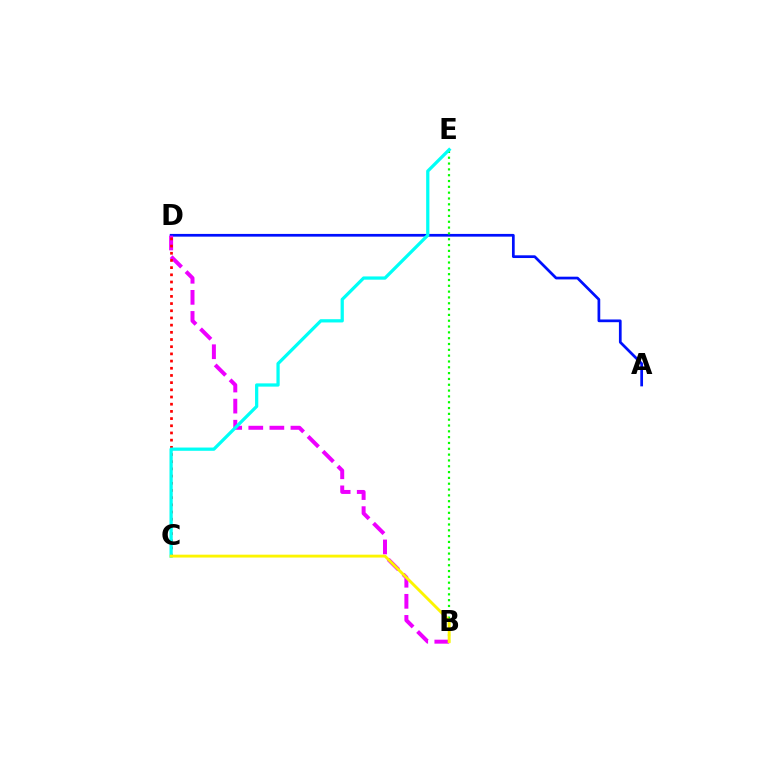{('A', 'D'): [{'color': '#0010ff', 'line_style': 'solid', 'thickness': 1.96}], ('B', 'D'): [{'color': '#ee00ff', 'line_style': 'dashed', 'thickness': 2.86}], ('B', 'E'): [{'color': '#08ff00', 'line_style': 'dotted', 'thickness': 1.58}], ('C', 'D'): [{'color': '#ff0000', 'line_style': 'dotted', 'thickness': 1.95}], ('C', 'E'): [{'color': '#00fff6', 'line_style': 'solid', 'thickness': 2.34}], ('B', 'C'): [{'color': '#fcf500', 'line_style': 'solid', 'thickness': 2.07}]}